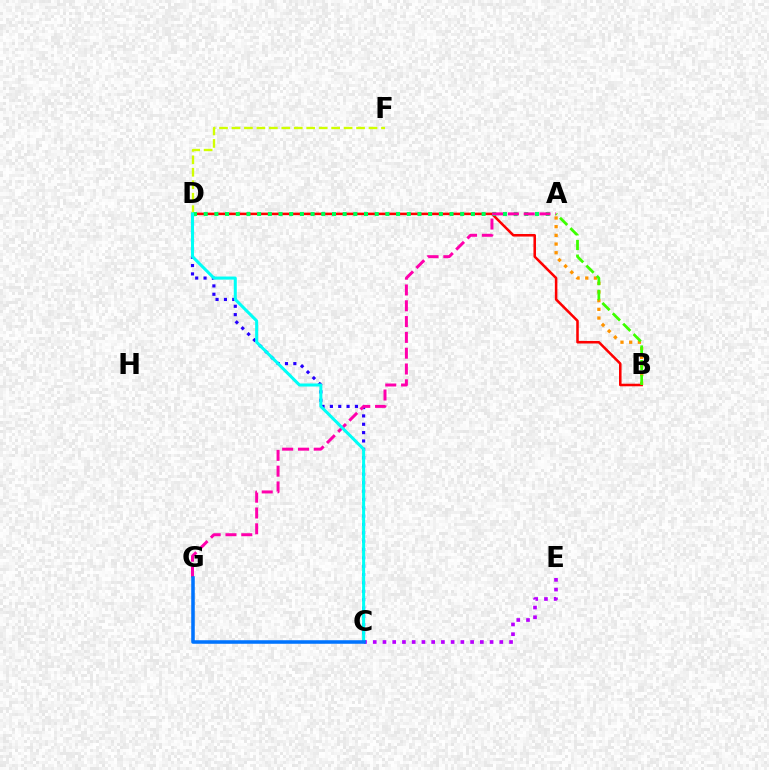{('A', 'B'): [{'color': '#ff9400', 'line_style': 'dotted', 'thickness': 2.36}, {'color': '#3dff00', 'line_style': 'dashed', 'thickness': 1.99}], ('C', 'E'): [{'color': '#b900ff', 'line_style': 'dotted', 'thickness': 2.65}], ('B', 'D'): [{'color': '#ff0000', 'line_style': 'solid', 'thickness': 1.83}], ('D', 'F'): [{'color': '#d1ff00', 'line_style': 'dashed', 'thickness': 1.69}], ('C', 'D'): [{'color': '#2500ff', 'line_style': 'dotted', 'thickness': 2.27}, {'color': '#00fff6', 'line_style': 'solid', 'thickness': 2.18}], ('A', 'D'): [{'color': '#00ff5c', 'line_style': 'dotted', 'thickness': 2.9}], ('A', 'G'): [{'color': '#ff00ac', 'line_style': 'dashed', 'thickness': 2.15}], ('C', 'G'): [{'color': '#0074ff', 'line_style': 'solid', 'thickness': 2.55}]}